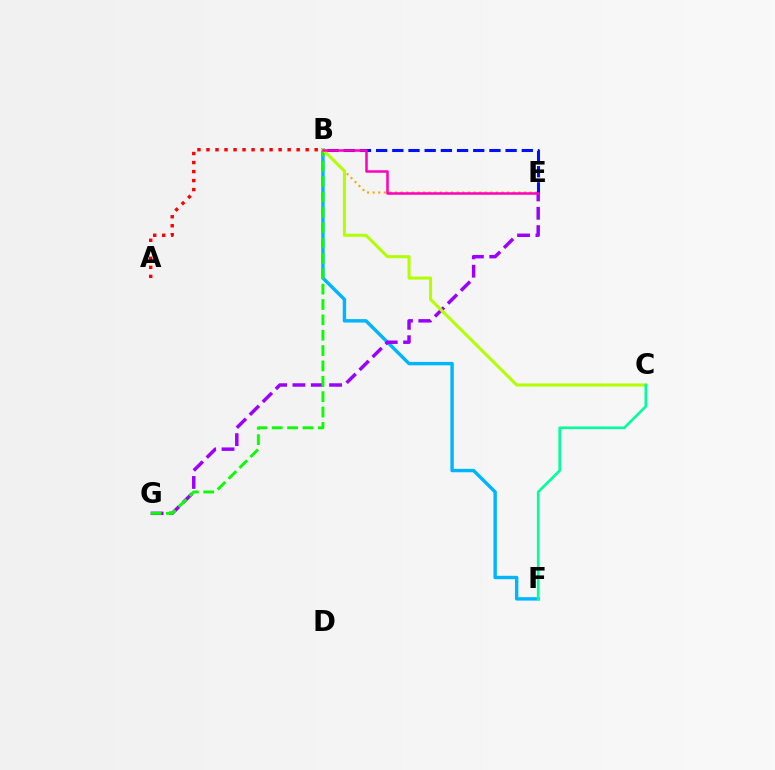{('B', 'E'): [{'color': '#ffa500', 'line_style': 'dotted', 'thickness': 1.52}, {'color': '#0010ff', 'line_style': 'dashed', 'thickness': 2.2}, {'color': '#ff00bd', 'line_style': 'solid', 'thickness': 1.81}], ('B', 'F'): [{'color': '#00b5ff', 'line_style': 'solid', 'thickness': 2.46}], ('E', 'G'): [{'color': '#9b00ff', 'line_style': 'dashed', 'thickness': 2.49}], ('B', 'G'): [{'color': '#08ff00', 'line_style': 'dashed', 'thickness': 2.09}], ('B', 'C'): [{'color': '#b3ff00', 'line_style': 'solid', 'thickness': 2.19}], ('C', 'F'): [{'color': '#00ff9d', 'line_style': 'solid', 'thickness': 1.91}], ('A', 'B'): [{'color': '#ff0000', 'line_style': 'dotted', 'thickness': 2.45}]}